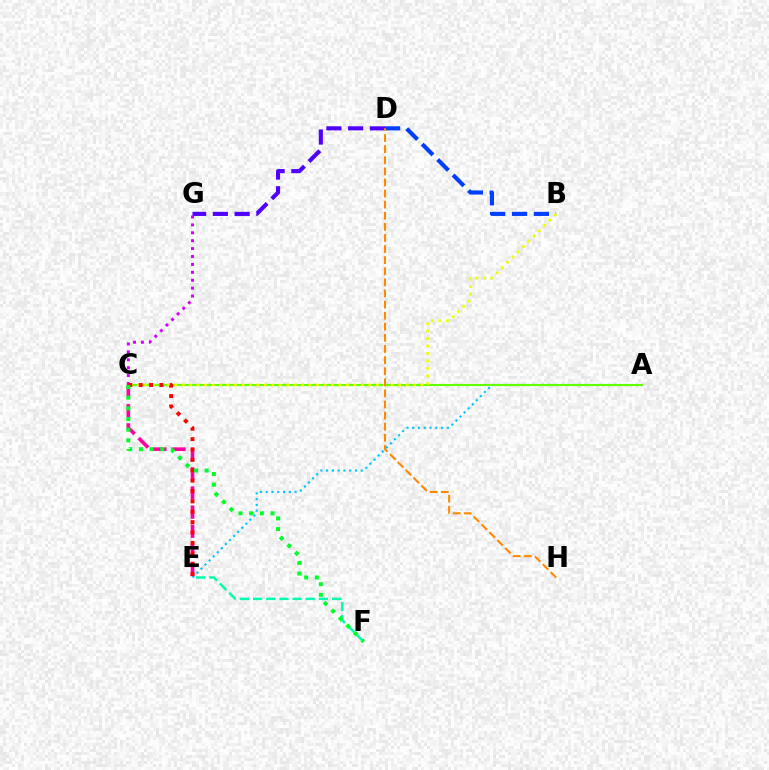{('E', 'F'): [{'color': '#00ffaf', 'line_style': 'dashed', 'thickness': 1.79}], ('A', 'E'): [{'color': '#00c7ff', 'line_style': 'dotted', 'thickness': 1.57}], ('B', 'D'): [{'color': '#003fff', 'line_style': 'dashed', 'thickness': 2.97}], ('C', 'E'): [{'color': '#ff00a0', 'line_style': 'dashed', 'thickness': 2.6}, {'color': '#ff0000', 'line_style': 'dotted', 'thickness': 2.82}], ('D', 'G'): [{'color': '#4f00ff', 'line_style': 'dashed', 'thickness': 2.96}], ('A', 'C'): [{'color': '#66ff00', 'line_style': 'solid', 'thickness': 1.52}], ('C', 'G'): [{'color': '#d600ff', 'line_style': 'dotted', 'thickness': 2.15}], ('B', 'C'): [{'color': '#eeff00', 'line_style': 'dotted', 'thickness': 2.03}], ('C', 'F'): [{'color': '#00ff27', 'line_style': 'dotted', 'thickness': 2.9}], ('D', 'H'): [{'color': '#ff8800', 'line_style': 'dashed', 'thickness': 1.51}]}